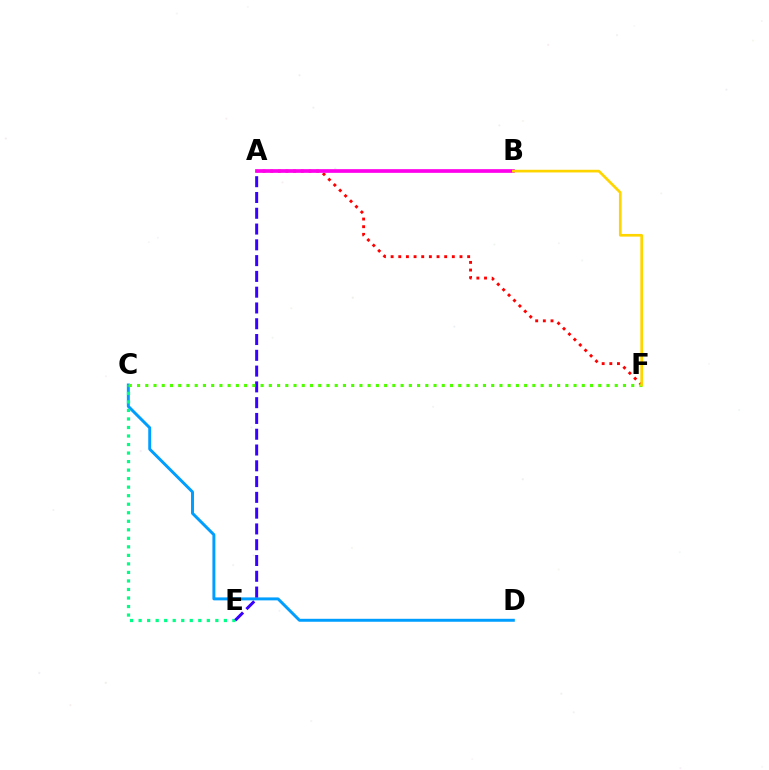{('C', 'D'): [{'color': '#009eff', 'line_style': 'solid', 'thickness': 2.13}], ('C', 'E'): [{'color': '#00ff86', 'line_style': 'dotted', 'thickness': 2.32}], ('A', 'F'): [{'color': '#ff0000', 'line_style': 'dotted', 'thickness': 2.08}], ('A', 'E'): [{'color': '#3700ff', 'line_style': 'dashed', 'thickness': 2.14}], ('C', 'F'): [{'color': '#4fff00', 'line_style': 'dotted', 'thickness': 2.24}], ('A', 'B'): [{'color': '#ff00ed', 'line_style': 'solid', 'thickness': 2.66}], ('B', 'F'): [{'color': '#ffd500', 'line_style': 'solid', 'thickness': 1.93}]}